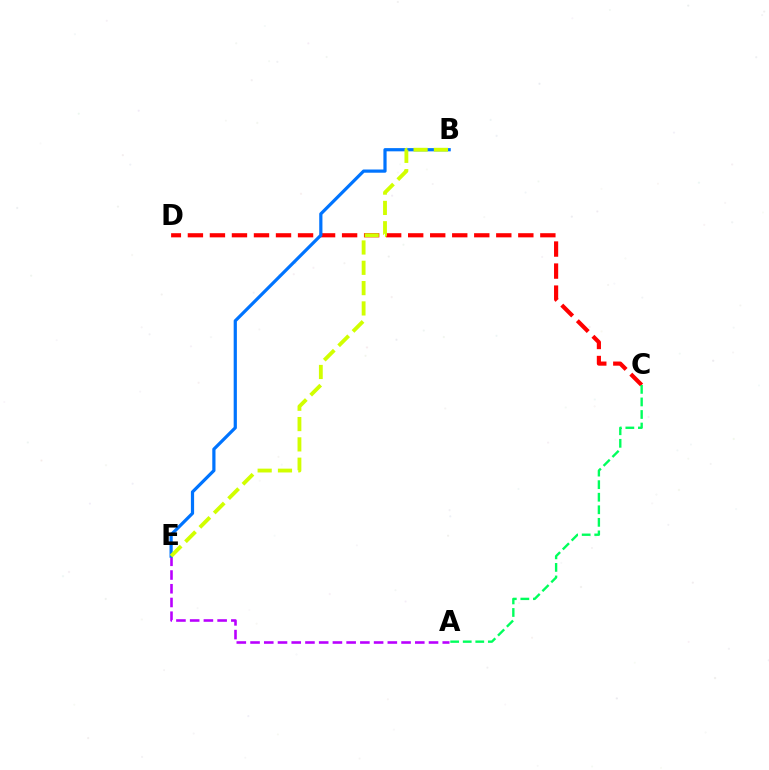{('C', 'D'): [{'color': '#ff0000', 'line_style': 'dashed', 'thickness': 2.99}], ('A', 'E'): [{'color': '#b900ff', 'line_style': 'dashed', 'thickness': 1.87}], ('B', 'E'): [{'color': '#0074ff', 'line_style': 'solid', 'thickness': 2.31}, {'color': '#d1ff00', 'line_style': 'dashed', 'thickness': 2.76}], ('A', 'C'): [{'color': '#00ff5c', 'line_style': 'dashed', 'thickness': 1.71}]}